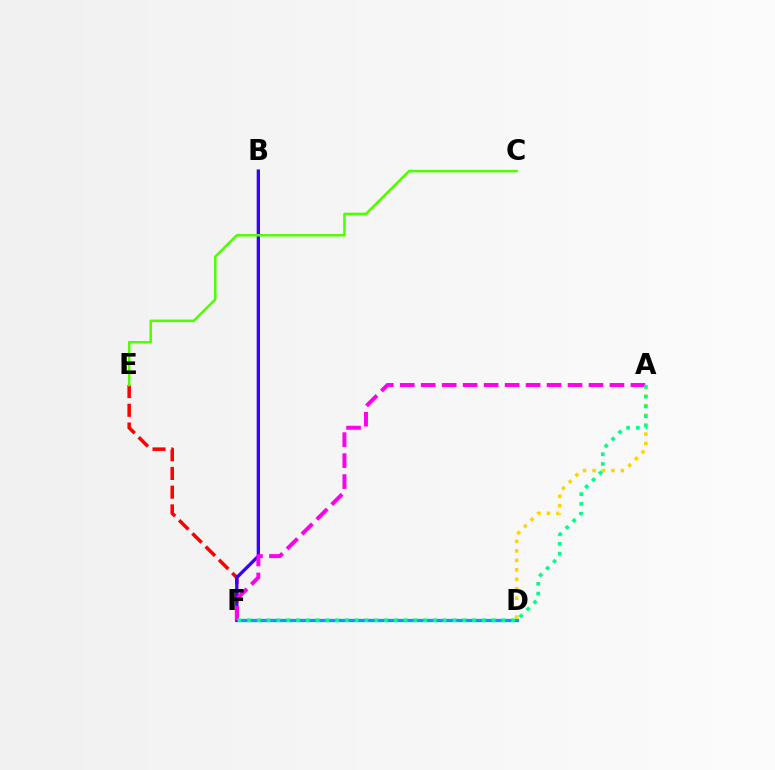{('D', 'F'): [{'color': '#009eff', 'line_style': 'solid', 'thickness': 2.36}], ('E', 'F'): [{'color': '#ff0000', 'line_style': 'dashed', 'thickness': 2.54}], ('A', 'D'): [{'color': '#ffd500', 'line_style': 'dotted', 'thickness': 2.57}], ('B', 'F'): [{'color': '#3700ff', 'line_style': 'solid', 'thickness': 2.38}], ('A', 'F'): [{'color': '#ff00ed', 'line_style': 'dashed', 'thickness': 2.85}, {'color': '#00ff86', 'line_style': 'dotted', 'thickness': 2.66}], ('C', 'E'): [{'color': '#4fff00', 'line_style': 'solid', 'thickness': 1.8}]}